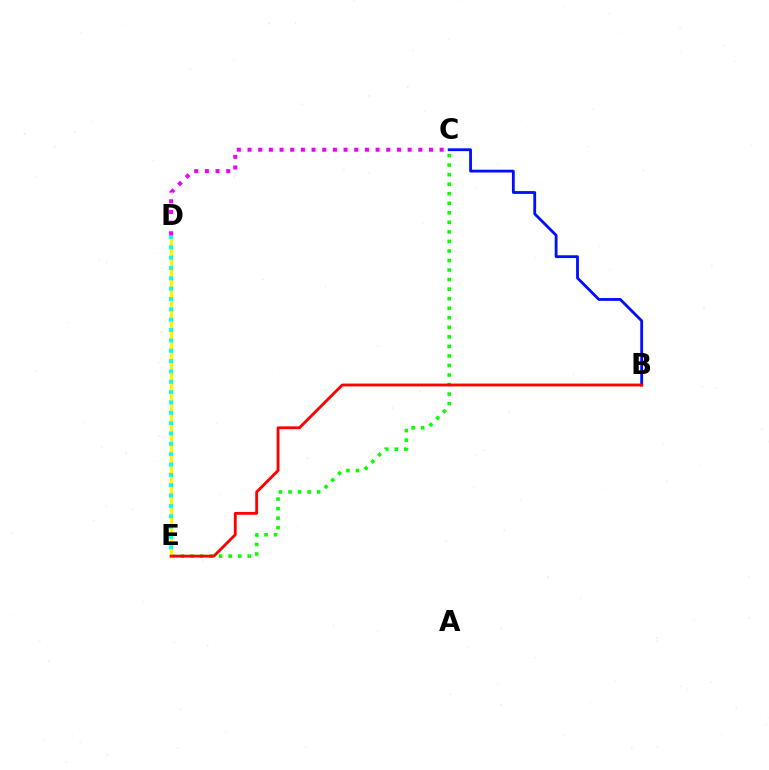{('C', 'E'): [{'color': '#08ff00', 'line_style': 'dotted', 'thickness': 2.59}], ('D', 'E'): [{'color': '#fcf500', 'line_style': 'solid', 'thickness': 2.37}, {'color': '#00fff6', 'line_style': 'dotted', 'thickness': 2.81}], ('C', 'D'): [{'color': '#ee00ff', 'line_style': 'dotted', 'thickness': 2.9}], ('B', 'C'): [{'color': '#0010ff', 'line_style': 'solid', 'thickness': 2.03}], ('B', 'E'): [{'color': '#ff0000', 'line_style': 'solid', 'thickness': 2.05}]}